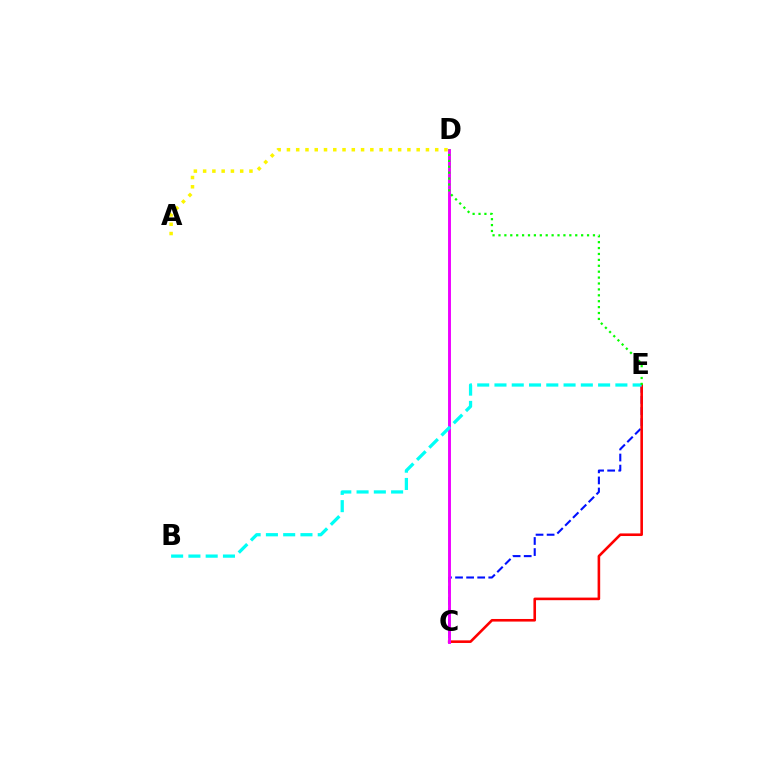{('C', 'E'): [{'color': '#0010ff', 'line_style': 'dashed', 'thickness': 1.5}, {'color': '#ff0000', 'line_style': 'solid', 'thickness': 1.87}], ('A', 'D'): [{'color': '#fcf500', 'line_style': 'dotted', 'thickness': 2.52}], ('C', 'D'): [{'color': '#ee00ff', 'line_style': 'solid', 'thickness': 2.09}], ('B', 'E'): [{'color': '#00fff6', 'line_style': 'dashed', 'thickness': 2.35}], ('D', 'E'): [{'color': '#08ff00', 'line_style': 'dotted', 'thickness': 1.6}]}